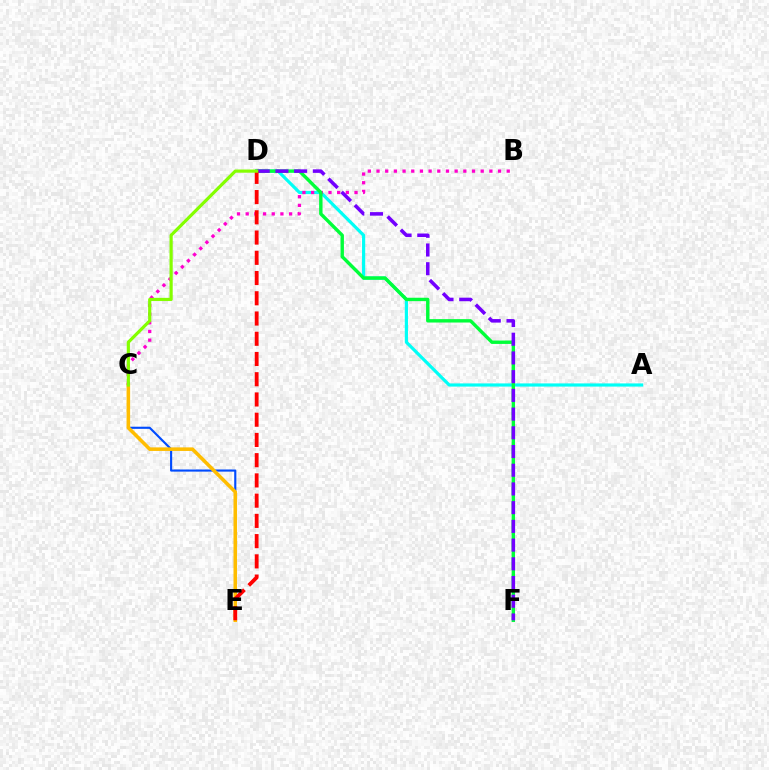{('C', 'E'): [{'color': '#004bff', 'line_style': 'solid', 'thickness': 1.54}, {'color': '#ffbd00', 'line_style': 'solid', 'thickness': 2.57}], ('A', 'D'): [{'color': '#00fff6', 'line_style': 'solid', 'thickness': 2.29}], ('B', 'C'): [{'color': '#ff00cf', 'line_style': 'dotted', 'thickness': 2.36}], ('D', 'F'): [{'color': '#00ff39', 'line_style': 'solid', 'thickness': 2.45}, {'color': '#7200ff', 'line_style': 'dashed', 'thickness': 2.54}], ('D', 'E'): [{'color': '#ff0000', 'line_style': 'dashed', 'thickness': 2.75}], ('C', 'D'): [{'color': '#84ff00', 'line_style': 'solid', 'thickness': 2.3}]}